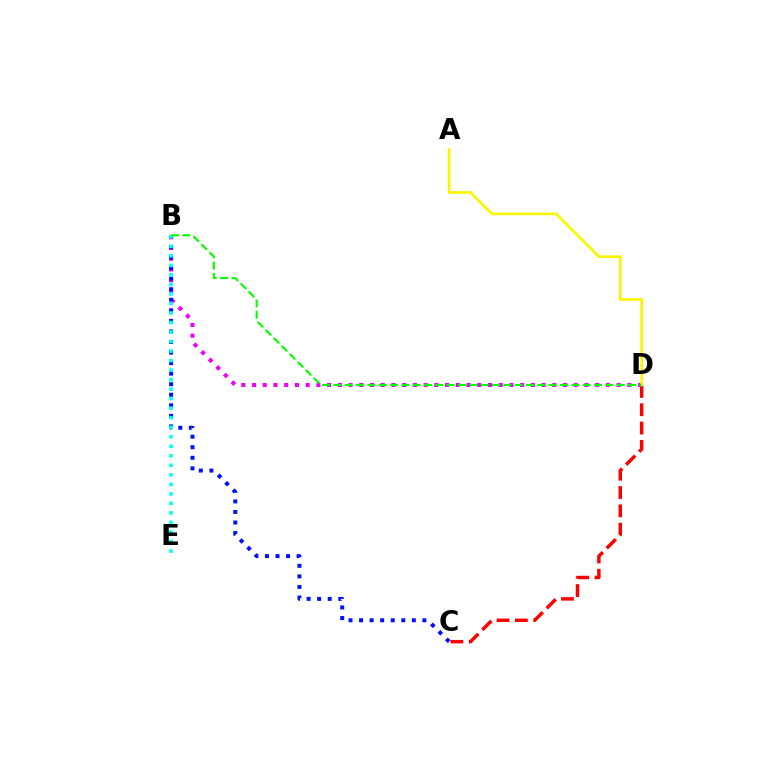{('B', 'D'): [{'color': '#ee00ff', 'line_style': 'dotted', 'thickness': 2.91}, {'color': '#08ff00', 'line_style': 'dashed', 'thickness': 1.54}], ('C', 'D'): [{'color': '#ff0000', 'line_style': 'dashed', 'thickness': 2.49}], ('B', 'C'): [{'color': '#0010ff', 'line_style': 'dotted', 'thickness': 2.87}], ('B', 'E'): [{'color': '#00fff6', 'line_style': 'dotted', 'thickness': 2.59}], ('A', 'D'): [{'color': '#fcf500', 'line_style': 'solid', 'thickness': 1.93}]}